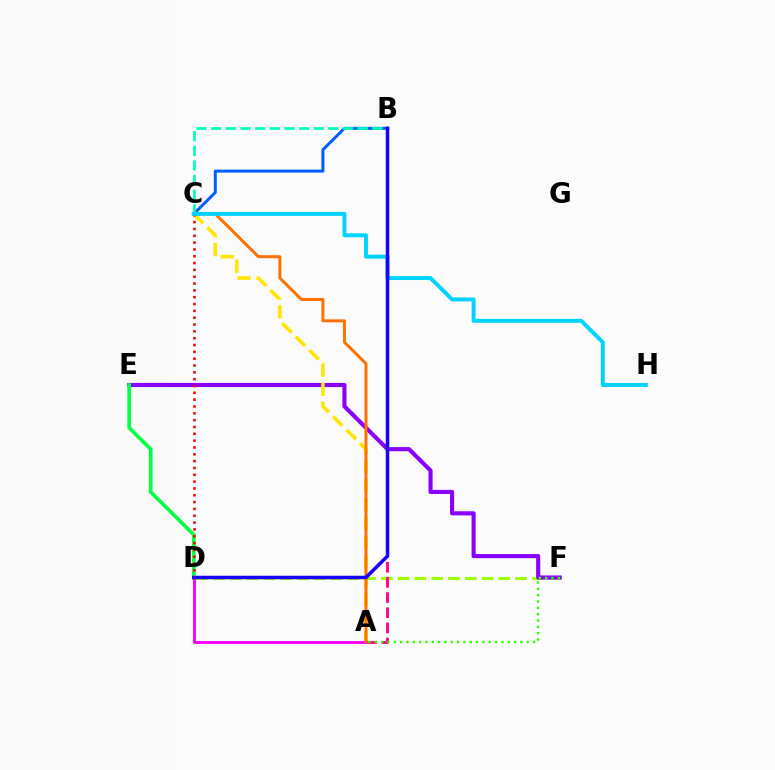{('D', 'F'): [{'color': '#a2ff00', 'line_style': 'dashed', 'thickness': 2.28}], ('B', 'C'): [{'color': '#005dff', 'line_style': 'solid', 'thickness': 2.14}, {'color': '#00ffbb', 'line_style': 'dashed', 'thickness': 1.99}], ('A', 'B'): [{'color': '#ff0088', 'line_style': 'dashed', 'thickness': 2.06}], ('E', 'F'): [{'color': '#8a00ff', 'line_style': 'solid', 'thickness': 2.97}], ('A', 'C'): [{'color': '#ffe600', 'line_style': 'dashed', 'thickness': 2.59}, {'color': '#ff7000', 'line_style': 'solid', 'thickness': 2.15}], ('D', 'E'): [{'color': '#00ff45', 'line_style': 'solid', 'thickness': 2.63}], ('C', 'D'): [{'color': '#ff0000', 'line_style': 'dotted', 'thickness': 1.86}], ('A', 'D'): [{'color': '#fa00f9', 'line_style': 'solid', 'thickness': 2.1}], ('C', 'H'): [{'color': '#00d3ff', 'line_style': 'solid', 'thickness': 2.84}], ('A', 'F'): [{'color': '#31ff00', 'line_style': 'dotted', 'thickness': 1.72}], ('B', 'D'): [{'color': '#1900ff', 'line_style': 'solid', 'thickness': 2.53}]}